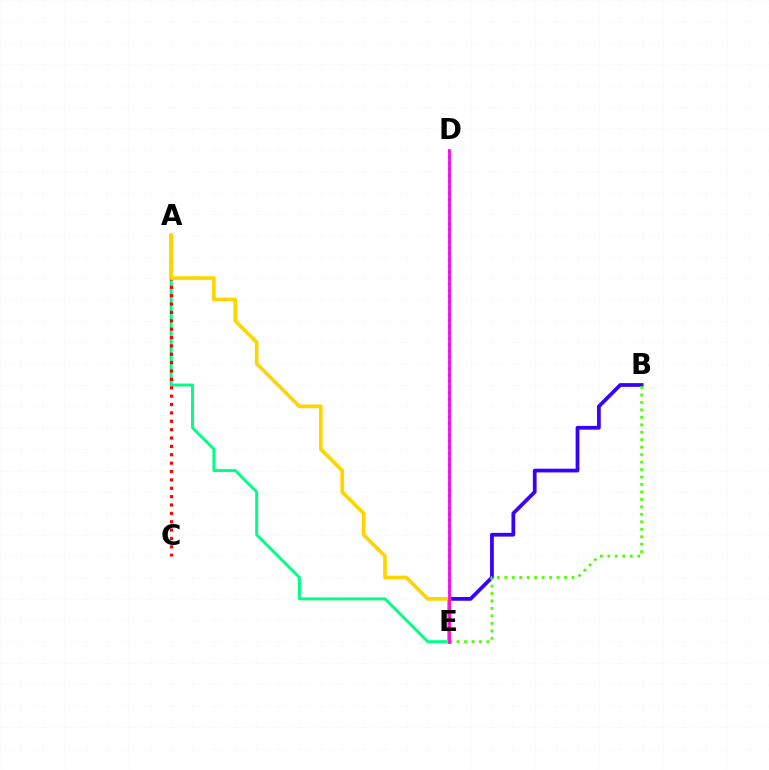{('B', 'E'): [{'color': '#3700ff', 'line_style': 'solid', 'thickness': 2.69}, {'color': '#4fff00', 'line_style': 'dotted', 'thickness': 2.03}], ('A', 'E'): [{'color': '#00ff86', 'line_style': 'solid', 'thickness': 2.1}, {'color': '#ffd500', 'line_style': 'solid', 'thickness': 2.66}], ('D', 'E'): [{'color': '#009eff', 'line_style': 'dotted', 'thickness': 1.64}, {'color': '#ff00ed', 'line_style': 'solid', 'thickness': 1.96}], ('A', 'C'): [{'color': '#ff0000', 'line_style': 'dotted', 'thickness': 2.27}]}